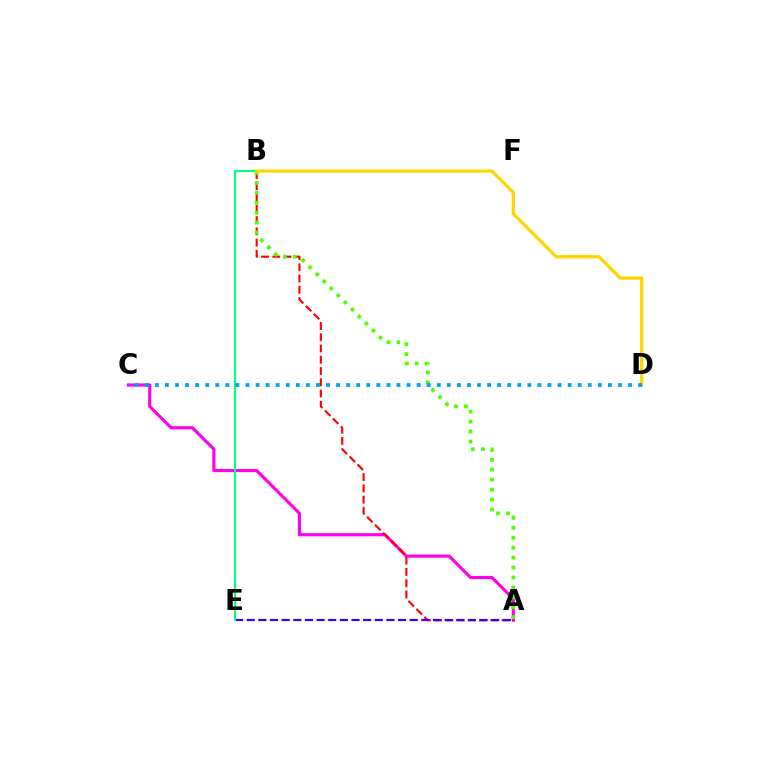{('A', 'C'): [{'color': '#ff00ed', 'line_style': 'solid', 'thickness': 2.27}], ('A', 'B'): [{'color': '#ff0000', 'line_style': 'dashed', 'thickness': 1.53}, {'color': '#4fff00', 'line_style': 'dotted', 'thickness': 2.7}], ('A', 'E'): [{'color': '#3700ff', 'line_style': 'dashed', 'thickness': 1.58}], ('B', 'E'): [{'color': '#00ff86', 'line_style': 'solid', 'thickness': 1.53}], ('B', 'D'): [{'color': '#ffd500', 'line_style': 'solid', 'thickness': 2.33}], ('C', 'D'): [{'color': '#009eff', 'line_style': 'dotted', 'thickness': 2.74}]}